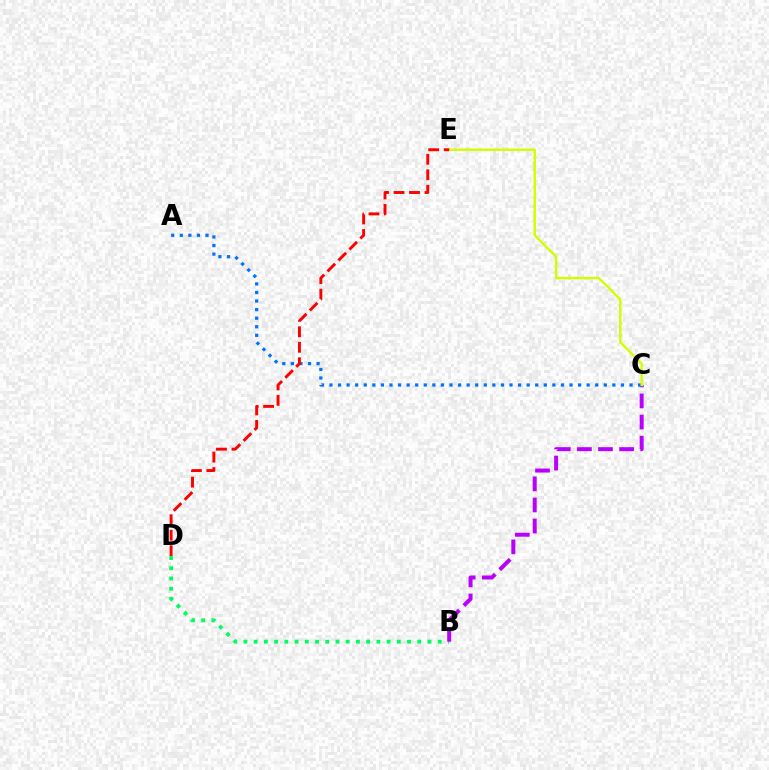{('B', 'D'): [{'color': '#00ff5c', 'line_style': 'dotted', 'thickness': 2.78}], ('B', 'C'): [{'color': '#b900ff', 'line_style': 'dashed', 'thickness': 2.87}], ('A', 'C'): [{'color': '#0074ff', 'line_style': 'dotted', 'thickness': 2.33}], ('C', 'E'): [{'color': '#d1ff00', 'line_style': 'solid', 'thickness': 1.74}], ('D', 'E'): [{'color': '#ff0000', 'line_style': 'dashed', 'thickness': 2.1}]}